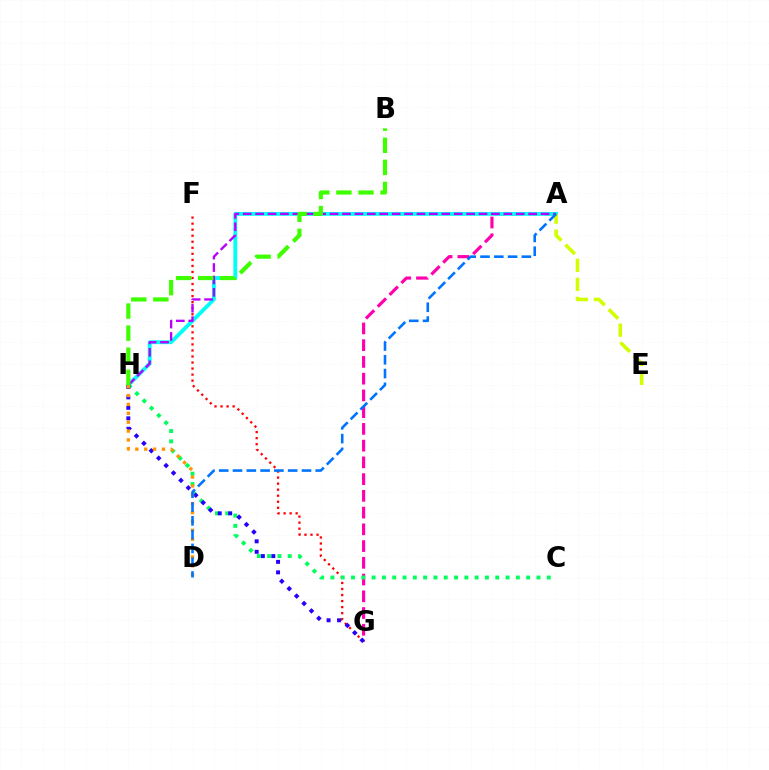{('A', 'G'): [{'color': '#ff00ac', 'line_style': 'dashed', 'thickness': 2.27}], ('F', 'G'): [{'color': '#ff0000', 'line_style': 'dotted', 'thickness': 1.64}], ('A', 'H'): [{'color': '#00fff6', 'line_style': 'solid', 'thickness': 2.77}, {'color': '#b900ff', 'line_style': 'dashed', 'thickness': 1.69}], ('B', 'H'): [{'color': '#3dff00', 'line_style': 'dashed', 'thickness': 3.0}], ('C', 'H'): [{'color': '#00ff5c', 'line_style': 'dotted', 'thickness': 2.8}], ('G', 'H'): [{'color': '#2500ff', 'line_style': 'dotted', 'thickness': 2.85}], ('A', 'E'): [{'color': '#d1ff00', 'line_style': 'dashed', 'thickness': 2.58}], ('D', 'H'): [{'color': '#ff9400', 'line_style': 'dotted', 'thickness': 2.41}], ('A', 'D'): [{'color': '#0074ff', 'line_style': 'dashed', 'thickness': 1.87}]}